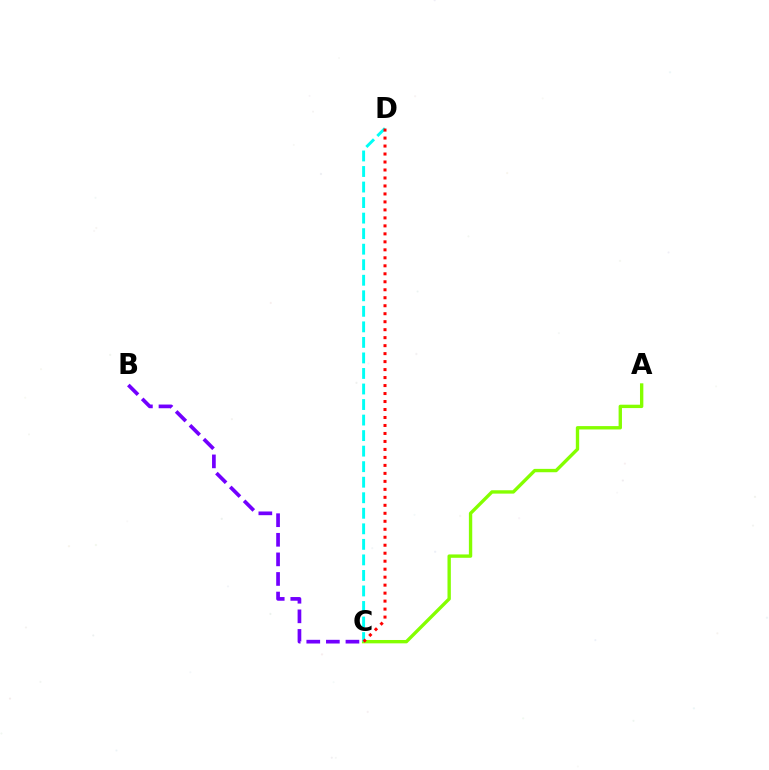{('A', 'C'): [{'color': '#84ff00', 'line_style': 'solid', 'thickness': 2.42}], ('B', 'C'): [{'color': '#7200ff', 'line_style': 'dashed', 'thickness': 2.66}], ('C', 'D'): [{'color': '#00fff6', 'line_style': 'dashed', 'thickness': 2.11}, {'color': '#ff0000', 'line_style': 'dotted', 'thickness': 2.17}]}